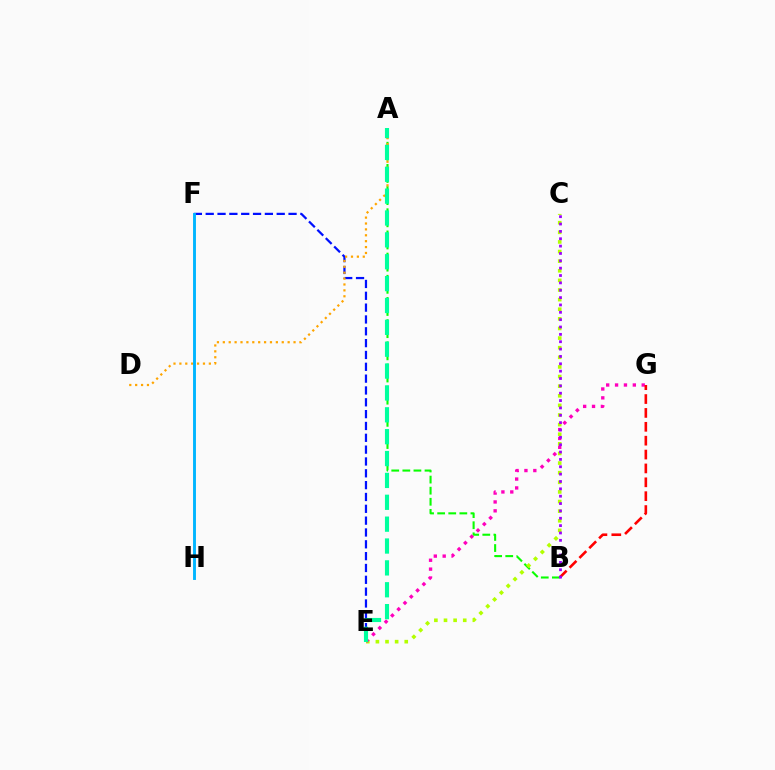{('A', 'B'): [{'color': '#08ff00', 'line_style': 'dashed', 'thickness': 1.51}], ('E', 'F'): [{'color': '#0010ff', 'line_style': 'dashed', 'thickness': 1.61}], ('C', 'E'): [{'color': '#b3ff00', 'line_style': 'dotted', 'thickness': 2.61}], ('E', 'G'): [{'color': '#ff00bd', 'line_style': 'dotted', 'thickness': 2.41}], ('A', 'D'): [{'color': '#ffa500', 'line_style': 'dotted', 'thickness': 1.6}], ('A', 'E'): [{'color': '#00ff9d', 'line_style': 'dashed', 'thickness': 2.97}], ('B', 'G'): [{'color': '#ff0000', 'line_style': 'dashed', 'thickness': 1.88}], ('B', 'C'): [{'color': '#9b00ff', 'line_style': 'dotted', 'thickness': 2.0}], ('F', 'H'): [{'color': '#00b5ff', 'line_style': 'solid', 'thickness': 2.09}]}